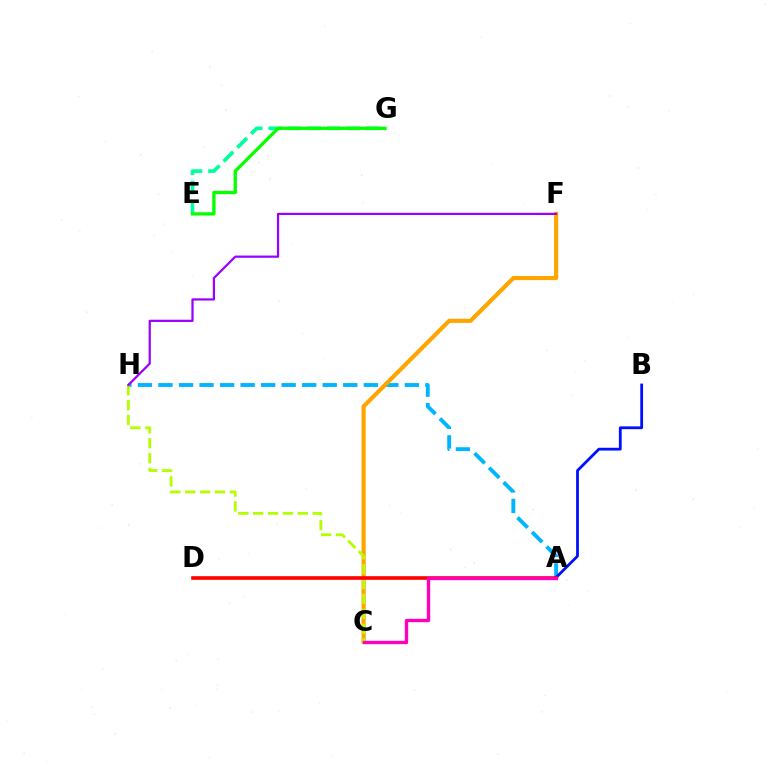{('A', 'H'): [{'color': '#00b5ff', 'line_style': 'dashed', 'thickness': 2.79}], ('C', 'F'): [{'color': '#ffa500', 'line_style': 'solid', 'thickness': 2.99}], ('C', 'H'): [{'color': '#b3ff00', 'line_style': 'dashed', 'thickness': 2.02}], ('E', 'G'): [{'color': '#00ff9d', 'line_style': 'dashed', 'thickness': 2.65}, {'color': '#08ff00', 'line_style': 'solid', 'thickness': 2.39}], ('F', 'H'): [{'color': '#9b00ff', 'line_style': 'solid', 'thickness': 1.59}], ('A', 'B'): [{'color': '#0010ff', 'line_style': 'solid', 'thickness': 2.01}], ('A', 'D'): [{'color': '#ff0000', 'line_style': 'solid', 'thickness': 2.61}], ('A', 'C'): [{'color': '#ff00bd', 'line_style': 'solid', 'thickness': 2.41}]}